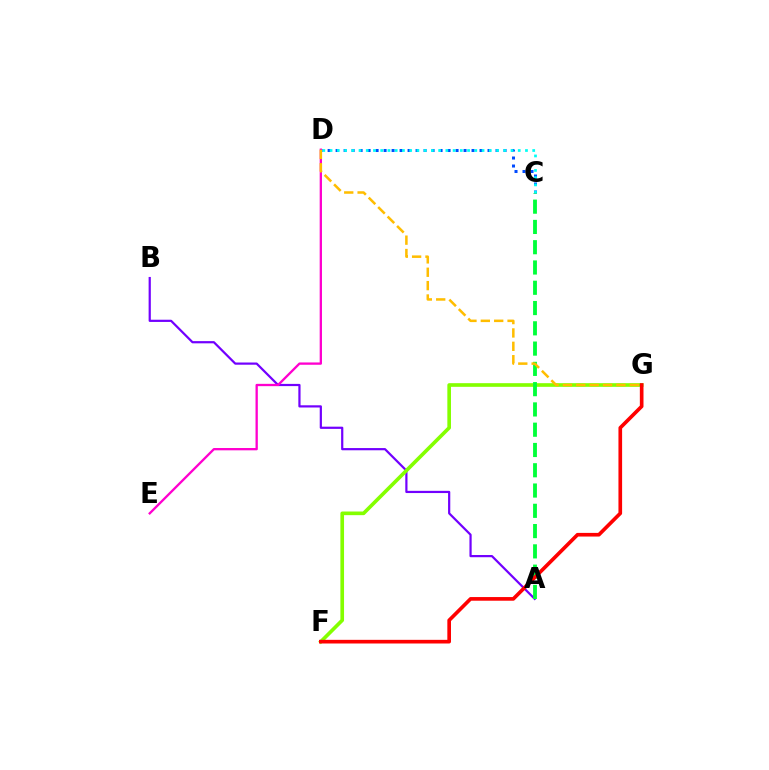{('A', 'B'): [{'color': '#7200ff', 'line_style': 'solid', 'thickness': 1.59}], ('F', 'G'): [{'color': '#84ff00', 'line_style': 'solid', 'thickness': 2.63}, {'color': '#ff0000', 'line_style': 'solid', 'thickness': 2.63}], ('C', 'D'): [{'color': '#004bff', 'line_style': 'dotted', 'thickness': 2.17}, {'color': '#00fff6', 'line_style': 'dotted', 'thickness': 1.97}], ('D', 'E'): [{'color': '#ff00cf', 'line_style': 'solid', 'thickness': 1.67}], ('A', 'C'): [{'color': '#00ff39', 'line_style': 'dashed', 'thickness': 2.75}], ('D', 'G'): [{'color': '#ffbd00', 'line_style': 'dashed', 'thickness': 1.82}]}